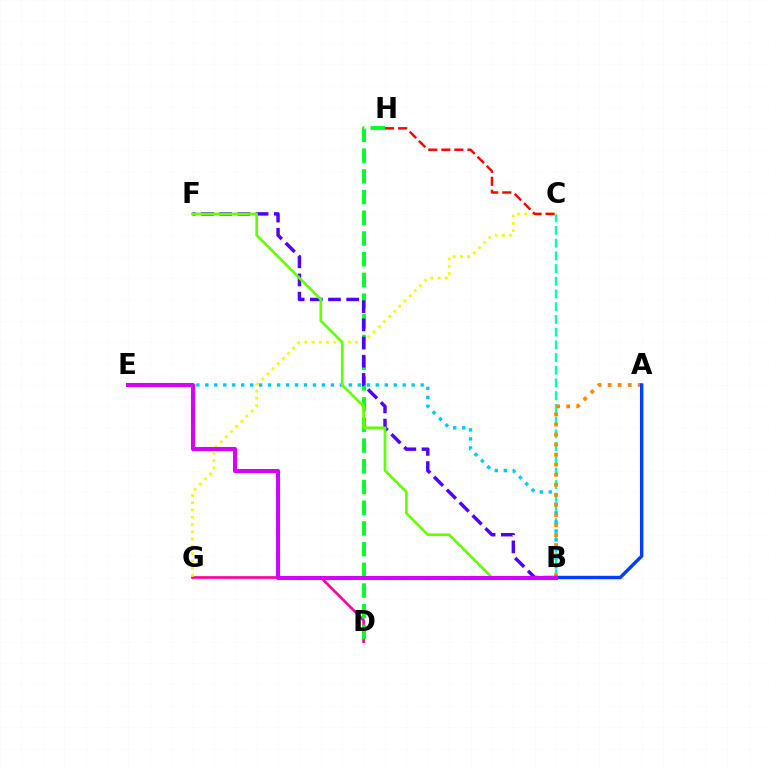{('D', 'G'): [{'color': '#ff00a0', 'line_style': 'solid', 'thickness': 1.93}], ('D', 'H'): [{'color': '#00ff27', 'line_style': 'dashed', 'thickness': 2.81}], ('B', 'C'): [{'color': '#00ffaf', 'line_style': 'dashed', 'thickness': 1.73}], ('C', 'G'): [{'color': '#eeff00', 'line_style': 'dotted', 'thickness': 1.98}], ('C', 'H'): [{'color': '#ff0000', 'line_style': 'dashed', 'thickness': 1.77}], ('B', 'E'): [{'color': '#00c7ff', 'line_style': 'dotted', 'thickness': 2.44}, {'color': '#d600ff', 'line_style': 'solid', 'thickness': 2.91}], ('B', 'F'): [{'color': '#4f00ff', 'line_style': 'dashed', 'thickness': 2.47}, {'color': '#66ff00', 'line_style': 'solid', 'thickness': 1.93}], ('A', 'B'): [{'color': '#ff8800', 'line_style': 'dotted', 'thickness': 2.73}, {'color': '#003fff', 'line_style': 'solid', 'thickness': 2.45}]}